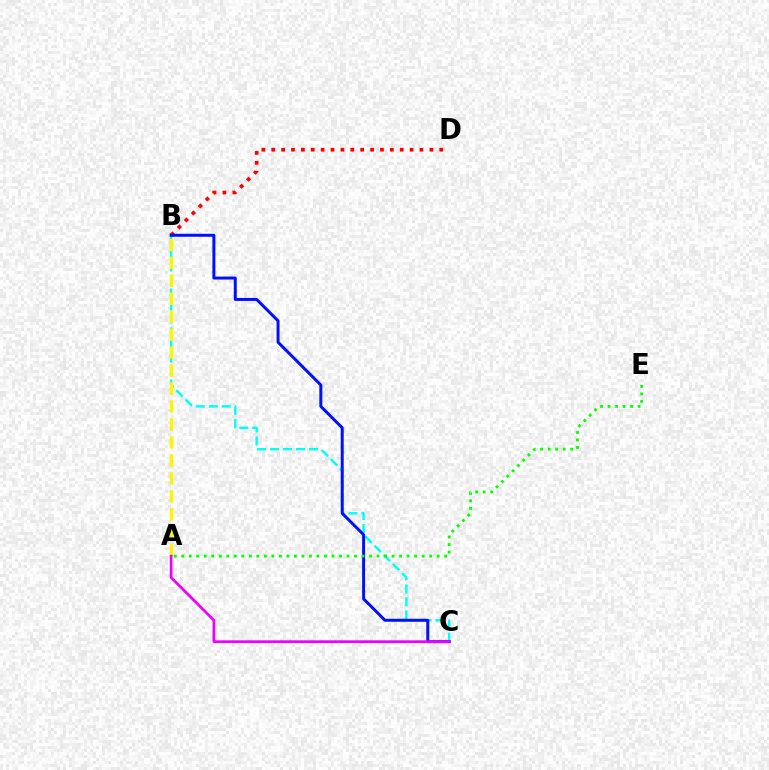{('B', 'C'): [{'color': '#00fff6', 'line_style': 'dashed', 'thickness': 1.77}, {'color': '#0010ff', 'line_style': 'solid', 'thickness': 2.14}], ('A', 'B'): [{'color': '#fcf500', 'line_style': 'dashed', 'thickness': 2.44}], ('B', 'D'): [{'color': '#ff0000', 'line_style': 'dotted', 'thickness': 2.68}], ('A', 'C'): [{'color': '#ee00ff', 'line_style': 'solid', 'thickness': 1.95}], ('A', 'E'): [{'color': '#08ff00', 'line_style': 'dotted', 'thickness': 2.04}]}